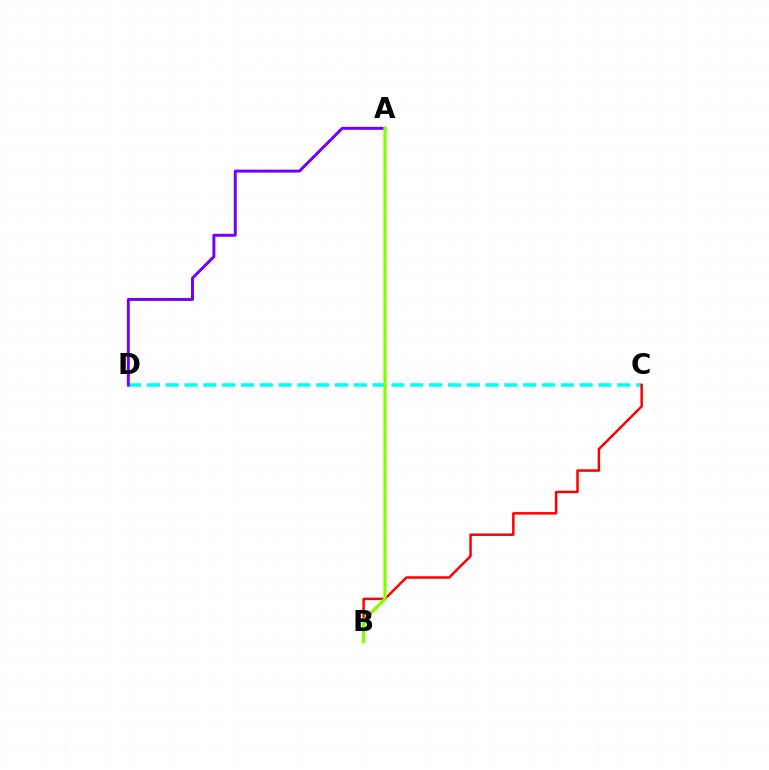{('C', 'D'): [{'color': '#00fff6', 'line_style': 'dashed', 'thickness': 2.56}], ('B', 'C'): [{'color': '#ff0000', 'line_style': 'solid', 'thickness': 1.79}], ('A', 'D'): [{'color': '#7200ff', 'line_style': 'solid', 'thickness': 2.13}], ('A', 'B'): [{'color': '#84ff00', 'line_style': 'solid', 'thickness': 2.35}]}